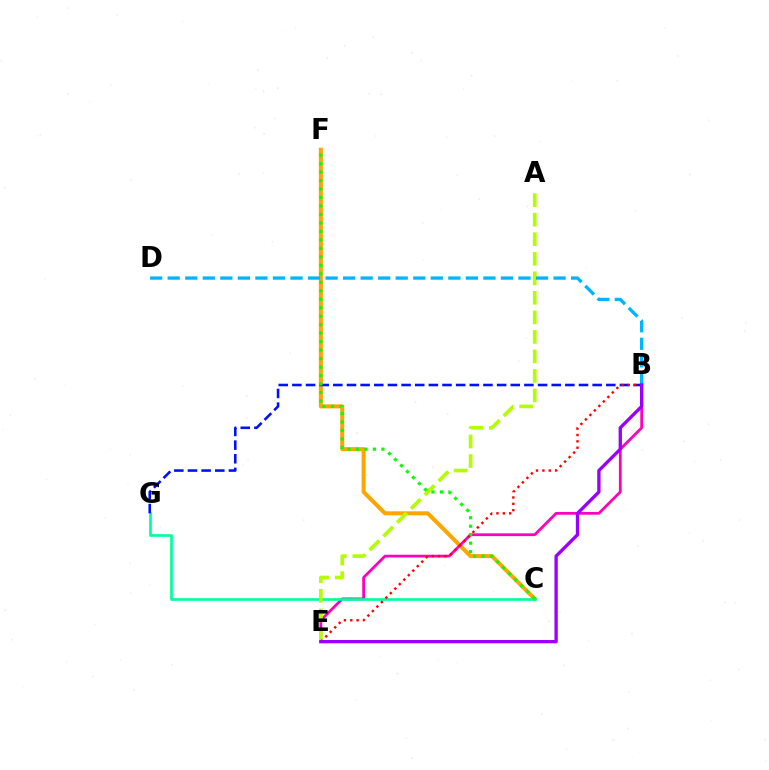{('C', 'F'): [{'color': '#ffa500', 'line_style': 'solid', 'thickness': 2.89}, {'color': '#08ff00', 'line_style': 'dotted', 'thickness': 2.3}], ('B', 'E'): [{'color': '#ff00bd', 'line_style': 'solid', 'thickness': 1.99}, {'color': '#ff0000', 'line_style': 'dotted', 'thickness': 1.73}, {'color': '#9b00ff', 'line_style': 'solid', 'thickness': 2.39}], ('C', 'G'): [{'color': '#00ff9d', 'line_style': 'solid', 'thickness': 1.93}], ('B', 'G'): [{'color': '#0010ff', 'line_style': 'dashed', 'thickness': 1.85}], ('A', 'E'): [{'color': '#b3ff00', 'line_style': 'dashed', 'thickness': 2.65}], ('B', 'D'): [{'color': '#00b5ff', 'line_style': 'dashed', 'thickness': 2.38}]}